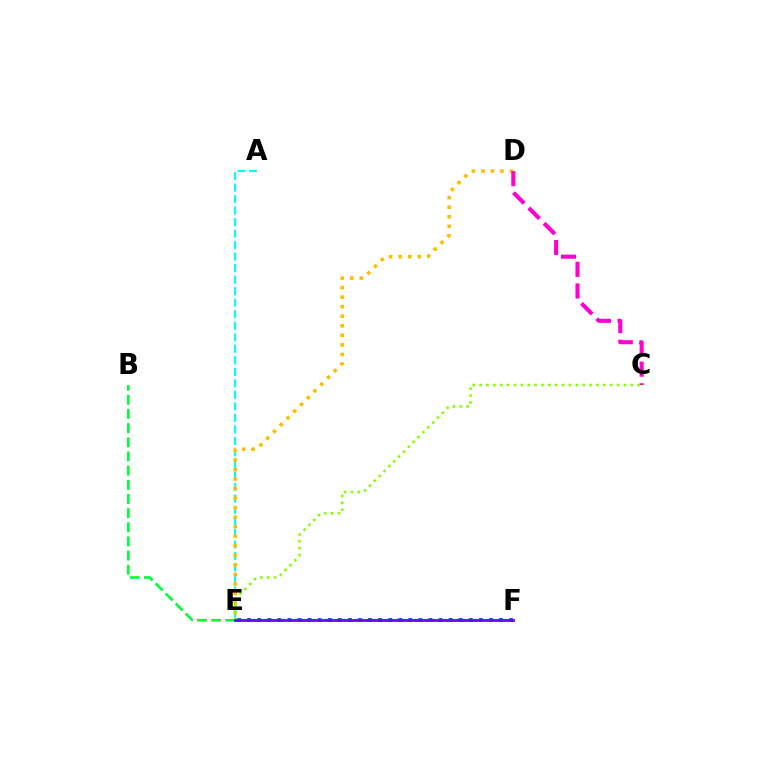{('E', 'F'): [{'color': '#ff0000', 'line_style': 'dotted', 'thickness': 1.63}, {'color': '#004bff', 'line_style': 'dotted', 'thickness': 2.74}, {'color': '#7200ff', 'line_style': 'solid', 'thickness': 2.0}], ('A', 'E'): [{'color': '#00fff6', 'line_style': 'dashed', 'thickness': 1.56}], ('D', 'E'): [{'color': '#ffbd00', 'line_style': 'dotted', 'thickness': 2.59}], ('B', 'E'): [{'color': '#00ff39', 'line_style': 'dashed', 'thickness': 1.92}], ('C', 'D'): [{'color': '#ff00cf', 'line_style': 'dashed', 'thickness': 2.94}], ('C', 'E'): [{'color': '#84ff00', 'line_style': 'dotted', 'thickness': 1.87}]}